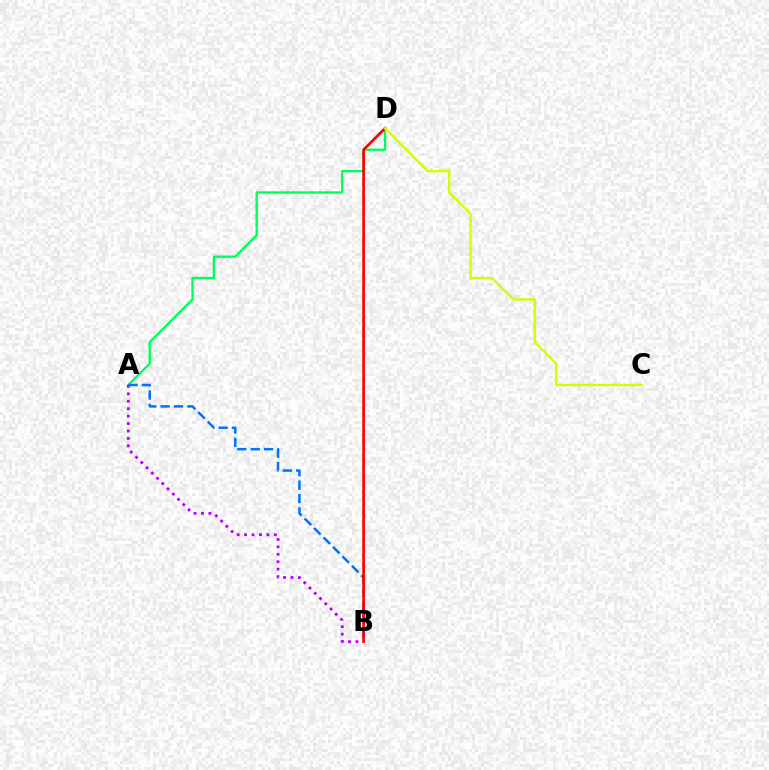{('A', 'D'): [{'color': '#00ff5c', 'line_style': 'solid', 'thickness': 1.68}], ('A', 'B'): [{'color': '#0074ff', 'line_style': 'dashed', 'thickness': 1.82}, {'color': '#b900ff', 'line_style': 'dotted', 'thickness': 2.02}], ('B', 'D'): [{'color': '#ff0000', 'line_style': 'solid', 'thickness': 1.92}], ('C', 'D'): [{'color': '#d1ff00', 'line_style': 'solid', 'thickness': 1.72}]}